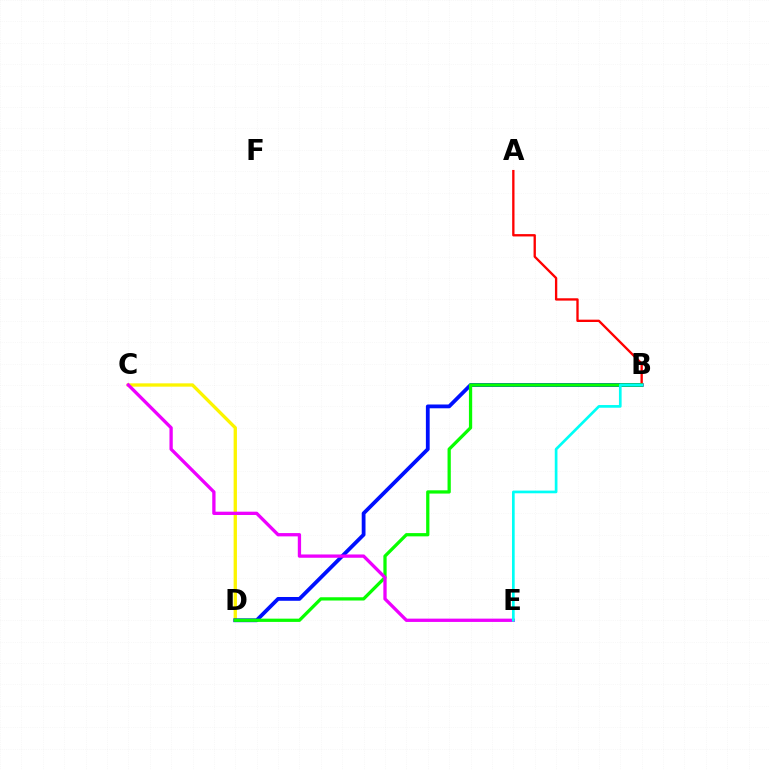{('C', 'D'): [{'color': '#fcf500', 'line_style': 'solid', 'thickness': 2.39}], ('B', 'D'): [{'color': '#0010ff', 'line_style': 'solid', 'thickness': 2.73}, {'color': '#08ff00', 'line_style': 'solid', 'thickness': 2.35}], ('A', 'B'): [{'color': '#ff0000', 'line_style': 'solid', 'thickness': 1.68}], ('C', 'E'): [{'color': '#ee00ff', 'line_style': 'solid', 'thickness': 2.38}], ('B', 'E'): [{'color': '#00fff6', 'line_style': 'solid', 'thickness': 1.94}]}